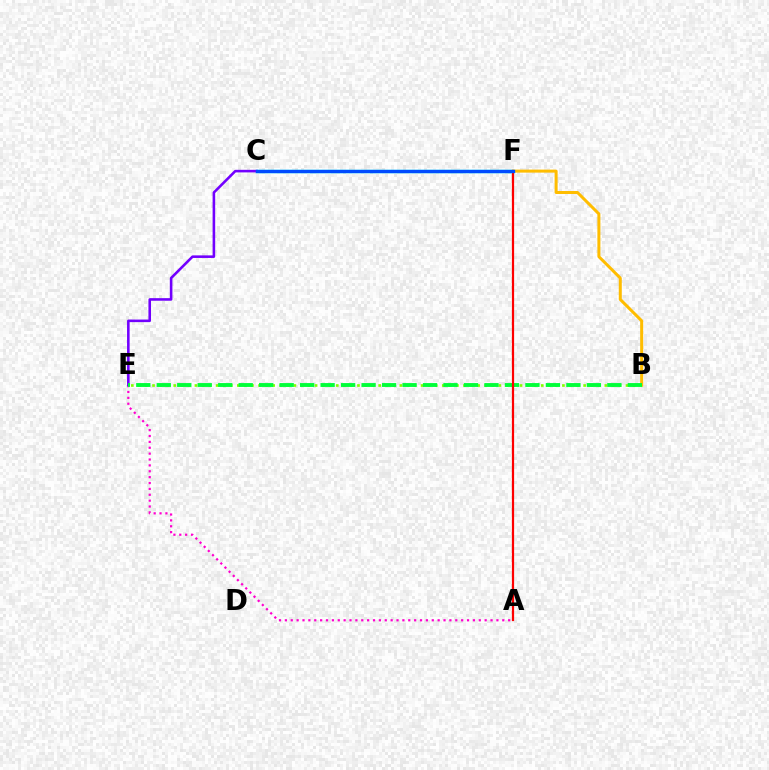{('C', 'F'): [{'color': '#00fff6', 'line_style': 'solid', 'thickness': 2.47}, {'color': '#004bff', 'line_style': 'solid', 'thickness': 2.39}], ('A', 'E'): [{'color': '#ff00cf', 'line_style': 'dotted', 'thickness': 1.6}], ('C', 'E'): [{'color': '#7200ff', 'line_style': 'solid', 'thickness': 1.86}], ('B', 'E'): [{'color': '#84ff00', 'line_style': 'dotted', 'thickness': 1.92}, {'color': '#00ff39', 'line_style': 'dashed', 'thickness': 2.78}], ('B', 'F'): [{'color': '#ffbd00', 'line_style': 'solid', 'thickness': 2.17}], ('A', 'F'): [{'color': '#ff0000', 'line_style': 'solid', 'thickness': 1.6}]}